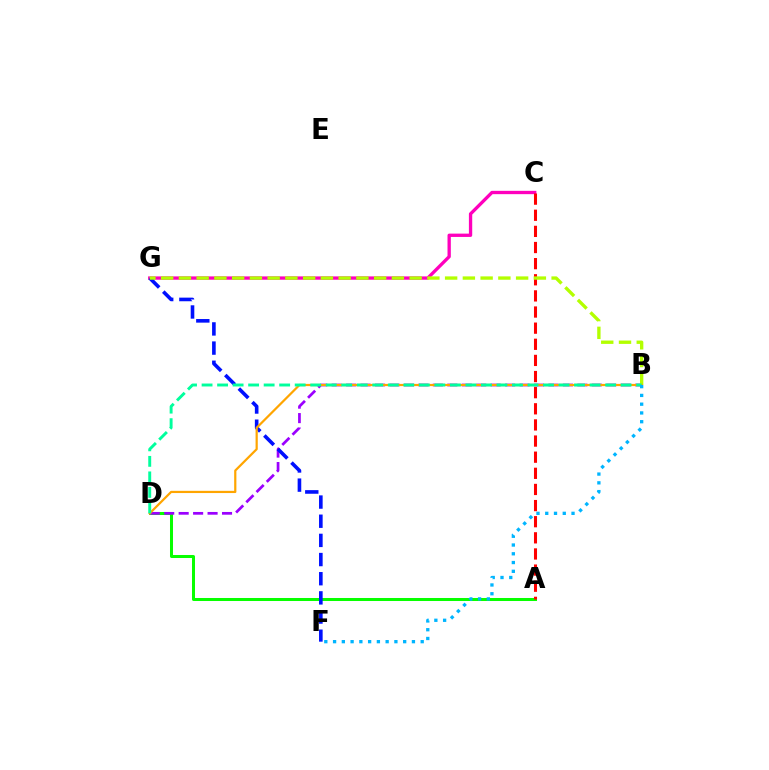{('A', 'D'): [{'color': '#08ff00', 'line_style': 'solid', 'thickness': 2.17}], ('B', 'D'): [{'color': '#9b00ff', 'line_style': 'dashed', 'thickness': 1.96}, {'color': '#ffa500', 'line_style': 'solid', 'thickness': 1.6}, {'color': '#00ff9d', 'line_style': 'dashed', 'thickness': 2.11}], ('C', 'G'): [{'color': '#ff00bd', 'line_style': 'solid', 'thickness': 2.39}], ('A', 'C'): [{'color': '#ff0000', 'line_style': 'dashed', 'thickness': 2.19}], ('F', 'G'): [{'color': '#0010ff', 'line_style': 'dashed', 'thickness': 2.6}], ('B', 'G'): [{'color': '#b3ff00', 'line_style': 'dashed', 'thickness': 2.41}], ('B', 'F'): [{'color': '#00b5ff', 'line_style': 'dotted', 'thickness': 2.38}]}